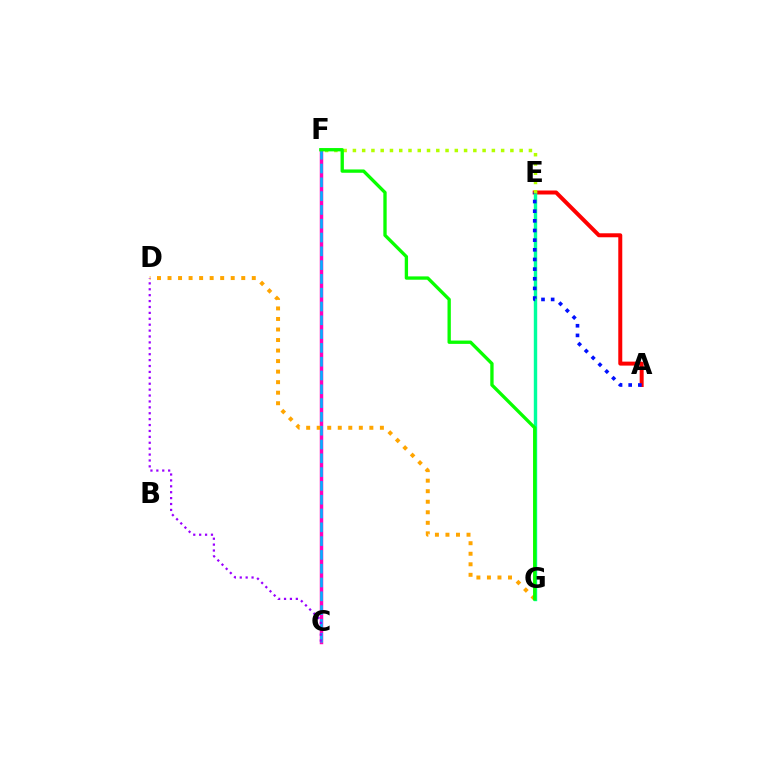{('C', 'F'): [{'color': '#ff00bd', 'line_style': 'solid', 'thickness': 2.49}, {'color': '#00b5ff', 'line_style': 'dashed', 'thickness': 1.87}], ('D', 'G'): [{'color': '#ffa500', 'line_style': 'dotted', 'thickness': 2.86}], ('A', 'E'): [{'color': '#ff0000', 'line_style': 'solid', 'thickness': 2.87}, {'color': '#0010ff', 'line_style': 'dotted', 'thickness': 2.62}], ('E', 'G'): [{'color': '#00ff9d', 'line_style': 'solid', 'thickness': 2.45}], ('E', 'F'): [{'color': '#b3ff00', 'line_style': 'dotted', 'thickness': 2.52}], ('F', 'G'): [{'color': '#08ff00', 'line_style': 'solid', 'thickness': 2.4}], ('C', 'D'): [{'color': '#9b00ff', 'line_style': 'dotted', 'thickness': 1.6}]}